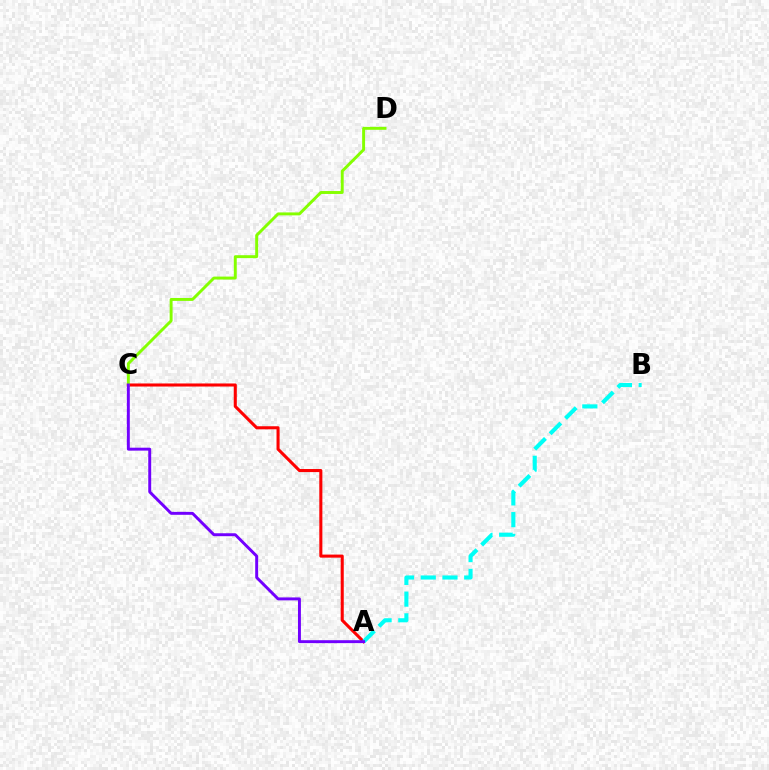{('A', 'C'): [{'color': '#ff0000', 'line_style': 'solid', 'thickness': 2.2}, {'color': '#7200ff', 'line_style': 'solid', 'thickness': 2.11}], ('A', 'B'): [{'color': '#00fff6', 'line_style': 'dashed', 'thickness': 2.95}], ('C', 'D'): [{'color': '#84ff00', 'line_style': 'solid', 'thickness': 2.11}]}